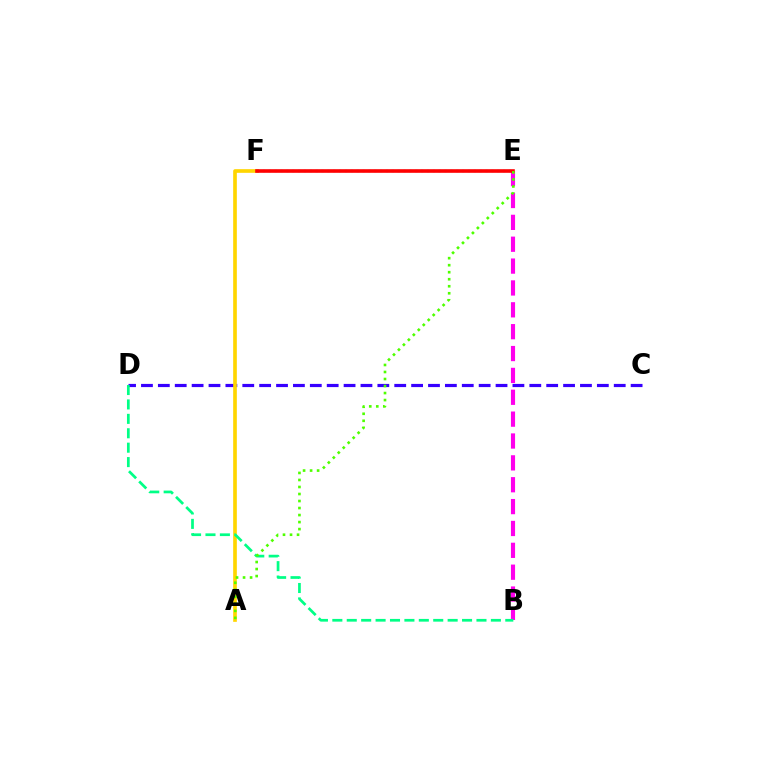{('B', 'E'): [{'color': '#ff00ed', 'line_style': 'dashed', 'thickness': 2.97}], ('C', 'D'): [{'color': '#3700ff', 'line_style': 'dashed', 'thickness': 2.29}], ('A', 'F'): [{'color': '#ffd500', 'line_style': 'solid', 'thickness': 2.64}], ('E', 'F'): [{'color': '#009eff', 'line_style': 'dotted', 'thickness': 1.59}, {'color': '#ff0000', 'line_style': 'solid', 'thickness': 2.6}], ('B', 'D'): [{'color': '#00ff86', 'line_style': 'dashed', 'thickness': 1.96}], ('A', 'E'): [{'color': '#4fff00', 'line_style': 'dotted', 'thickness': 1.91}]}